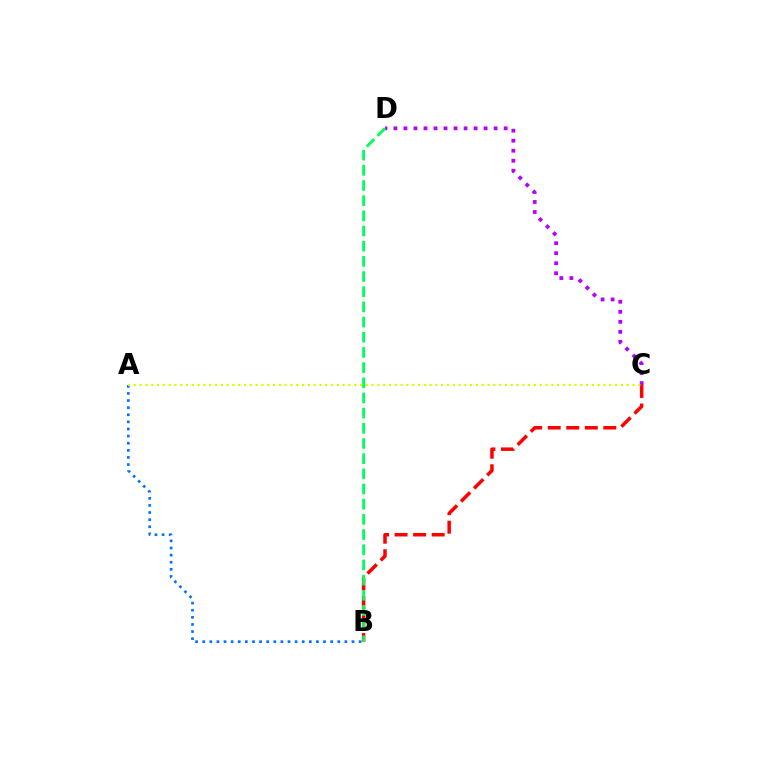{('A', 'B'): [{'color': '#0074ff', 'line_style': 'dotted', 'thickness': 1.93}], ('C', 'D'): [{'color': '#b900ff', 'line_style': 'dotted', 'thickness': 2.72}], ('B', 'C'): [{'color': '#ff0000', 'line_style': 'dashed', 'thickness': 2.52}], ('A', 'C'): [{'color': '#d1ff00', 'line_style': 'dotted', 'thickness': 1.58}], ('B', 'D'): [{'color': '#00ff5c', 'line_style': 'dashed', 'thickness': 2.06}]}